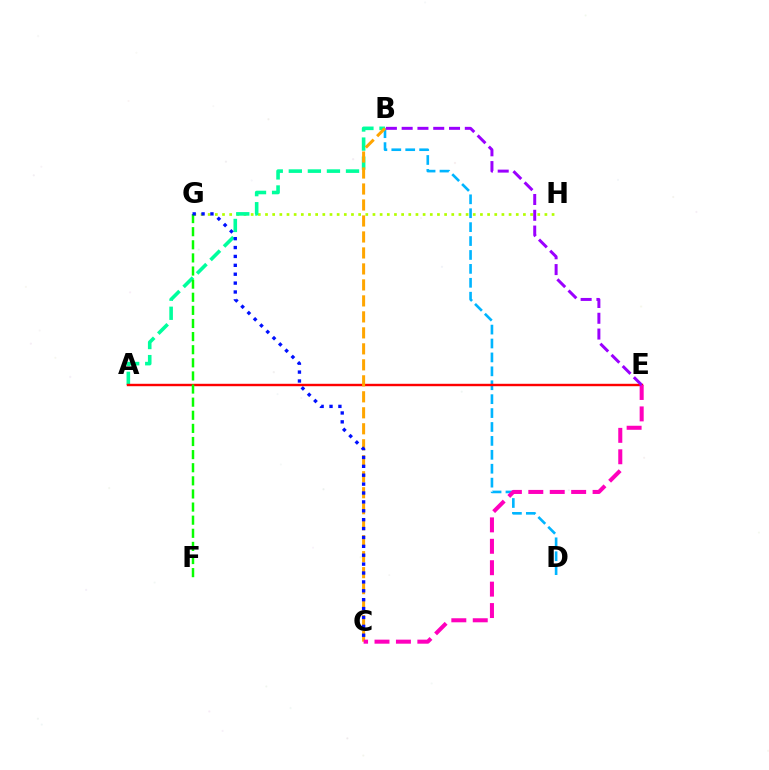{('B', 'D'): [{'color': '#00b5ff', 'line_style': 'dashed', 'thickness': 1.89}], ('G', 'H'): [{'color': '#b3ff00', 'line_style': 'dotted', 'thickness': 1.95}], ('A', 'B'): [{'color': '#00ff9d', 'line_style': 'dashed', 'thickness': 2.59}], ('A', 'E'): [{'color': '#ff0000', 'line_style': 'solid', 'thickness': 1.74}], ('B', 'C'): [{'color': '#ffa500', 'line_style': 'dashed', 'thickness': 2.17}], ('C', 'E'): [{'color': '#ff00bd', 'line_style': 'dashed', 'thickness': 2.91}], ('F', 'G'): [{'color': '#08ff00', 'line_style': 'dashed', 'thickness': 1.78}], ('B', 'E'): [{'color': '#9b00ff', 'line_style': 'dashed', 'thickness': 2.14}], ('C', 'G'): [{'color': '#0010ff', 'line_style': 'dotted', 'thickness': 2.42}]}